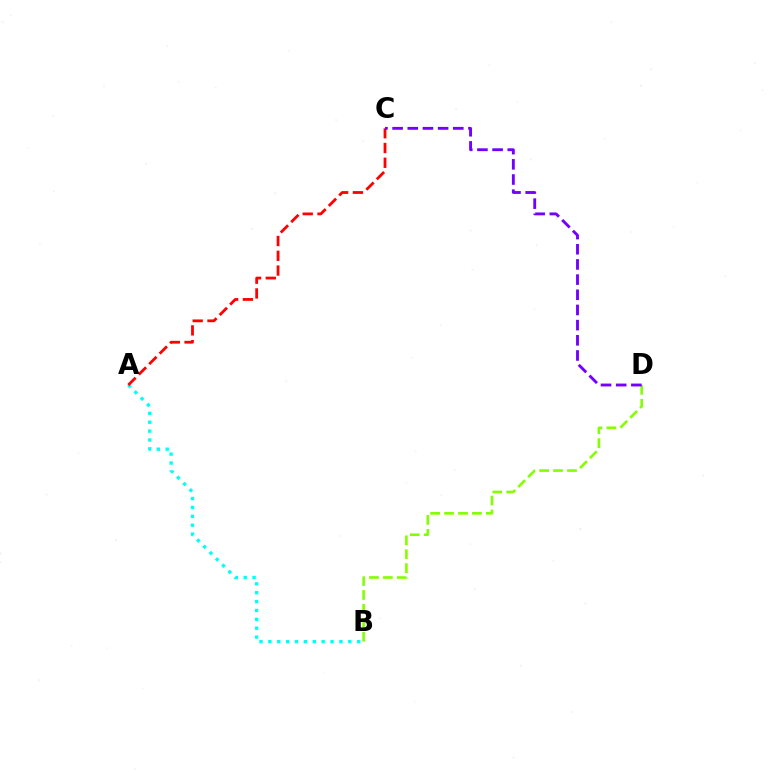{('B', 'D'): [{'color': '#84ff00', 'line_style': 'dashed', 'thickness': 1.89}], ('A', 'B'): [{'color': '#00fff6', 'line_style': 'dotted', 'thickness': 2.41}], ('A', 'C'): [{'color': '#ff0000', 'line_style': 'dashed', 'thickness': 2.01}], ('C', 'D'): [{'color': '#7200ff', 'line_style': 'dashed', 'thickness': 2.06}]}